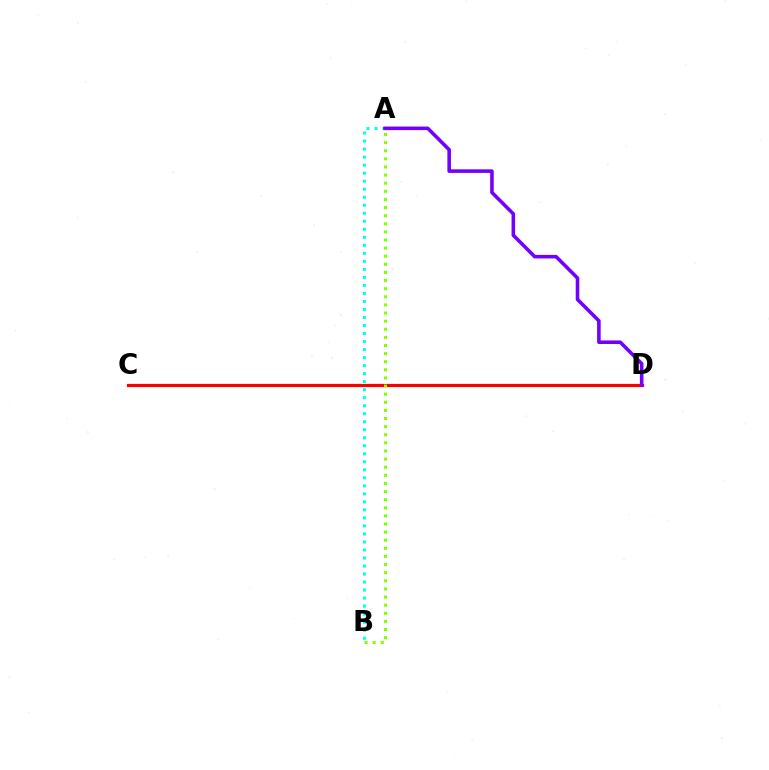{('C', 'D'): [{'color': '#ff0000', 'line_style': 'solid', 'thickness': 2.28}], ('A', 'B'): [{'color': '#00fff6', 'line_style': 'dotted', 'thickness': 2.18}, {'color': '#84ff00', 'line_style': 'dotted', 'thickness': 2.2}], ('A', 'D'): [{'color': '#7200ff', 'line_style': 'solid', 'thickness': 2.57}]}